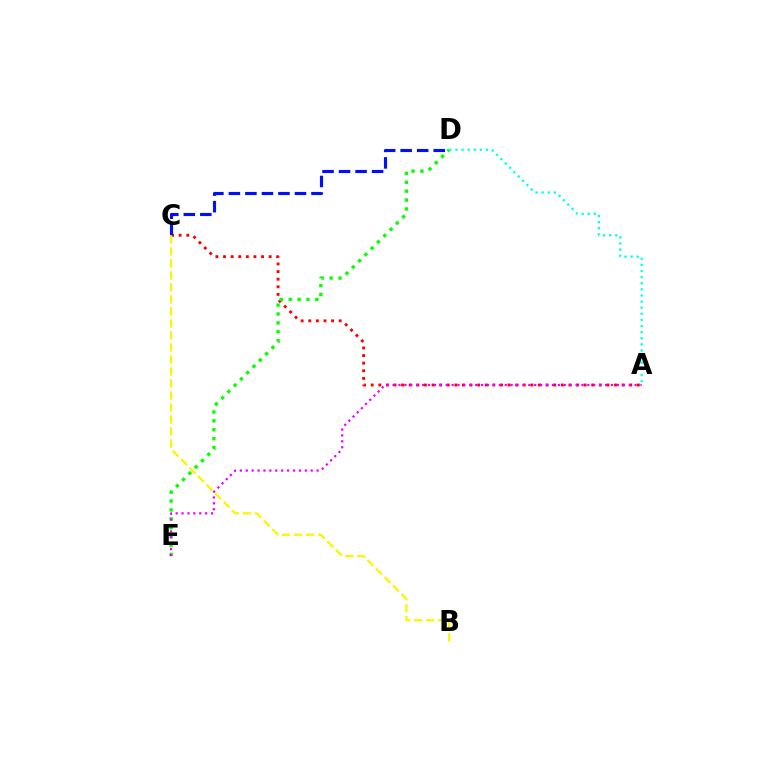{('A', 'C'): [{'color': '#ff0000', 'line_style': 'dotted', 'thickness': 2.07}], ('C', 'D'): [{'color': '#0010ff', 'line_style': 'dashed', 'thickness': 2.24}], ('B', 'C'): [{'color': '#fcf500', 'line_style': 'dashed', 'thickness': 1.63}], ('D', 'E'): [{'color': '#08ff00', 'line_style': 'dotted', 'thickness': 2.42}], ('A', 'D'): [{'color': '#00fff6', 'line_style': 'dotted', 'thickness': 1.66}], ('A', 'E'): [{'color': '#ee00ff', 'line_style': 'dotted', 'thickness': 1.6}]}